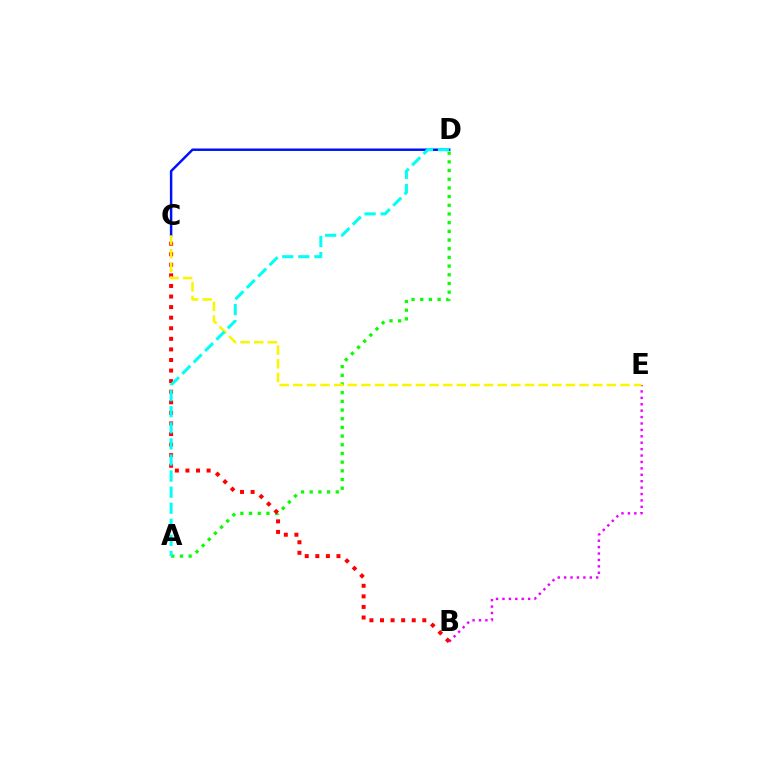{('A', 'D'): [{'color': '#08ff00', 'line_style': 'dotted', 'thickness': 2.36}, {'color': '#00fff6', 'line_style': 'dashed', 'thickness': 2.18}], ('C', 'D'): [{'color': '#0010ff', 'line_style': 'solid', 'thickness': 1.78}], ('B', 'E'): [{'color': '#ee00ff', 'line_style': 'dotted', 'thickness': 1.74}], ('B', 'C'): [{'color': '#ff0000', 'line_style': 'dotted', 'thickness': 2.87}], ('C', 'E'): [{'color': '#fcf500', 'line_style': 'dashed', 'thickness': 1.85}]}